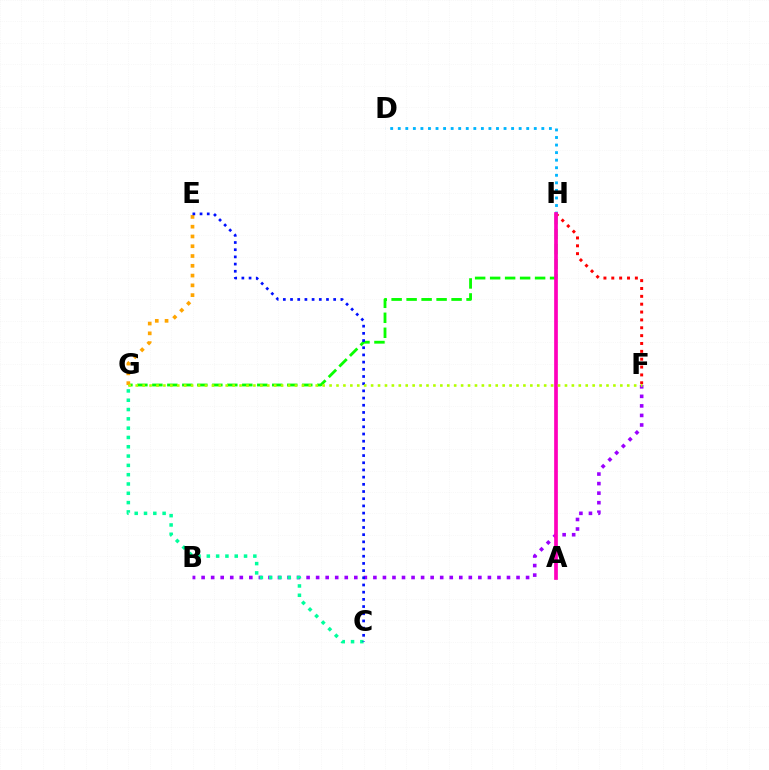{('F', 'H'): [{'color': '#ff0000', 'line_style': 'dotted', 'thickness': 2.14}], ('G', 'H'): [{'color': '#08ff00', 'line_style': 'dashed', 'thickness': 2.04}], ('E', 'G'): [{'color': '#ffa500', 'line_style': 'dotted', 'thickness': 2.66}], ('B', 'F'): [{'color': '#9b00ff', 'line_style': 'dotted', 'thickness': 2.59}], ('D', 'H'): [{'color': '#00b5ff', 'line_style': 'dotted', 'thickness': 2.05}], ('A', 'H'): [{'color': '#ff00bd', 'line_style': 'solid', 'thickness': 2.66}], ('C', 'G'): [{'color': '#00ff9d', 'line_style': 'dotted', 'thickness': 2.53}], ('C', 'E'): [{'color': '#0010ff', 'line_style': 'dotted', 'thickness': 1.95}], ('F', 'G'): [{'color': '#b3ff00', 'line_style': 'dotted', 'thickness': 1.88}]}